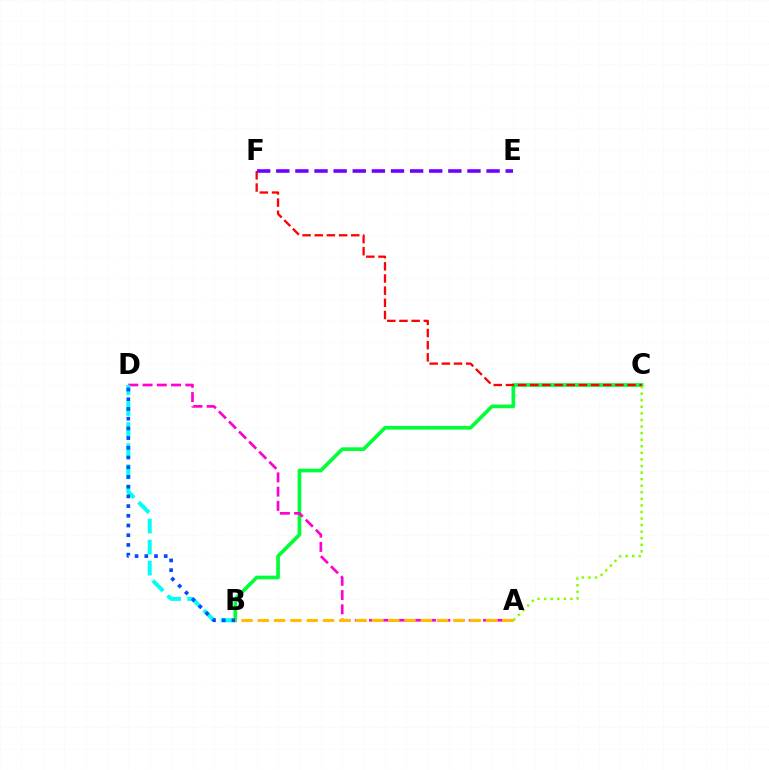{('B', 'C'): [{'color': '#00ff39', 'line_style': 'solid', 'thickness': 2.65}], ('A', 'D'): [{'color': '#ff00cf', 'line_style': 'dashed', 'thickness': 1.94}], ('B', 'D'): [{'color': '#00fff6', 'line_style': 'dashed', 'thickness': 2.86}, {'color': '#004bff', 'line_style': 'dotted', 'thickness': 2.64}], ('A', 'C'): [{'color': '#84ff00', 'line_style': 'dotted', 'thickness': 1.79}], ('A', 'B'): [{'color': '#ffbd00', 'line_style': 'dashed', 'thickness': 2.21}], ('C', 'F'): [{'color': '#ff0000', 'line_style': 'dashed', 'thickness': 1.65}], ('E', 'F'): [{'color': '#7200ff', 'line_style': 'dashed', 'thickness': 2.6}]}